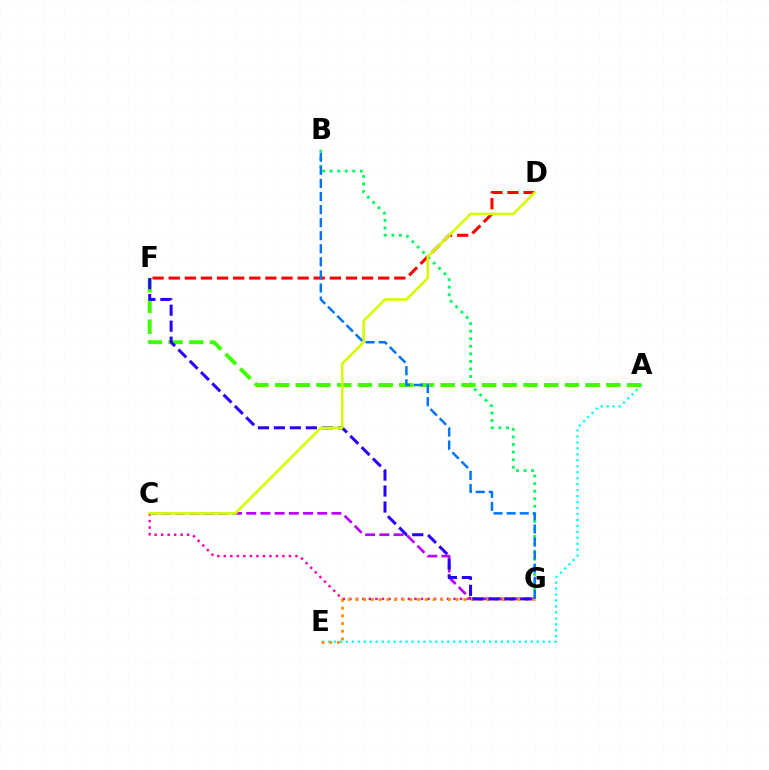{('C', 'G'): [{'color': '#b900ff', 'line_style': 'dashed', 'thickness': 1.93}, {'color': '#ff00ac', 'line_style': 'dotted', 'thickness': 1.77}], ('A', 'E'): [{'color': '#00fff6', 'line_style': 'dotted', 'thickness': 1.62}], ('D', 'F'): [{'color': '#ff0000', 'line_style': 'dashed', 'thickness': 2.19}], ('B', 'G'): [{'color': '#00ff5c', 'line_style': 'dotted', 'thickness': 2.05}, {'color': '#0074ff', 'line_style': 'dashed', 'thickness': 1.78}], ('A', 'F'): [{'color': '#3dff00', 'line_style': 'dashed', 'thickness': 2.81}], ('E', 'G'): [{'color': '#ff9400', 'line_style': 'dotted', 'thickness': 2.09}], ('F', 'G'): [{'color': '#2500ff', 'line_style': 'dashed', 'thickness': 2.17}], ('C', 'D'): [{'color': '#d1ff00', 'line_style': 'solid', 'thickness': 1.87}]}